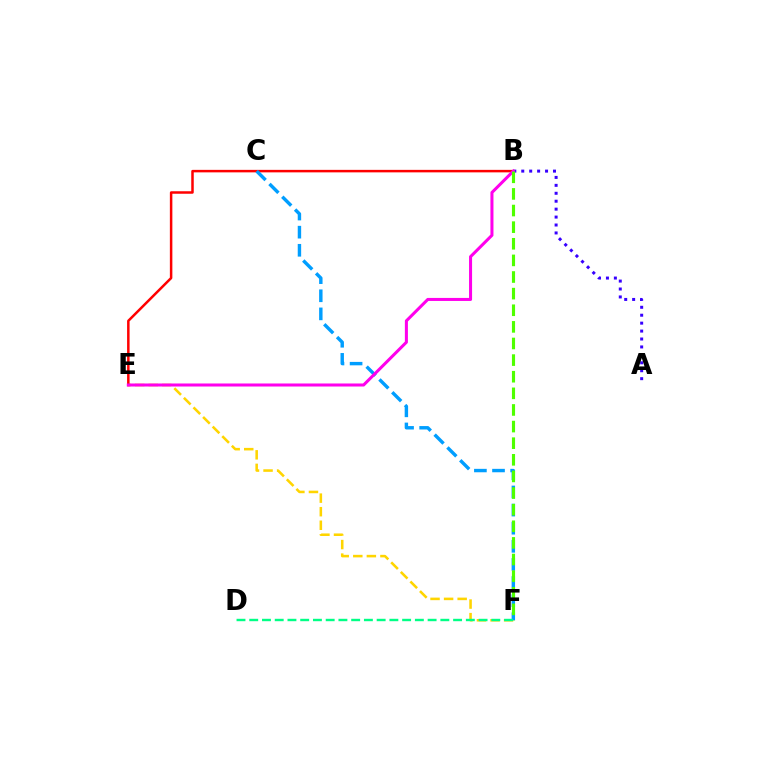{('E', 'F'): [{'color': '#ffd500', 'line_style': 'dashed', 'thickness': 1.84}], ('B', 'E'): [{'color': '#ff0000', 'line_style': 'solid', 'thickness': 1.8}, {'color': '#ff00ed', 'line_style': 'solid', 'thickness': 2.19}], ('C', 'F'): [{'color': '#009eff', 'line_style': 'dashed', 'thickness': 2.46}], ('A', 'B'): [{'color': '#3700ff', 'line_style': 'dotted', 'thickness': 2.16}], ('B', 'F'): [{'color': '#4fff00', 'line_style': 'dashed', 'thickness': 2.26}], ('D', 'F'): [{'color': '#00ff86', 'line_style': 'dashed', 'thickness': 1.73}]}